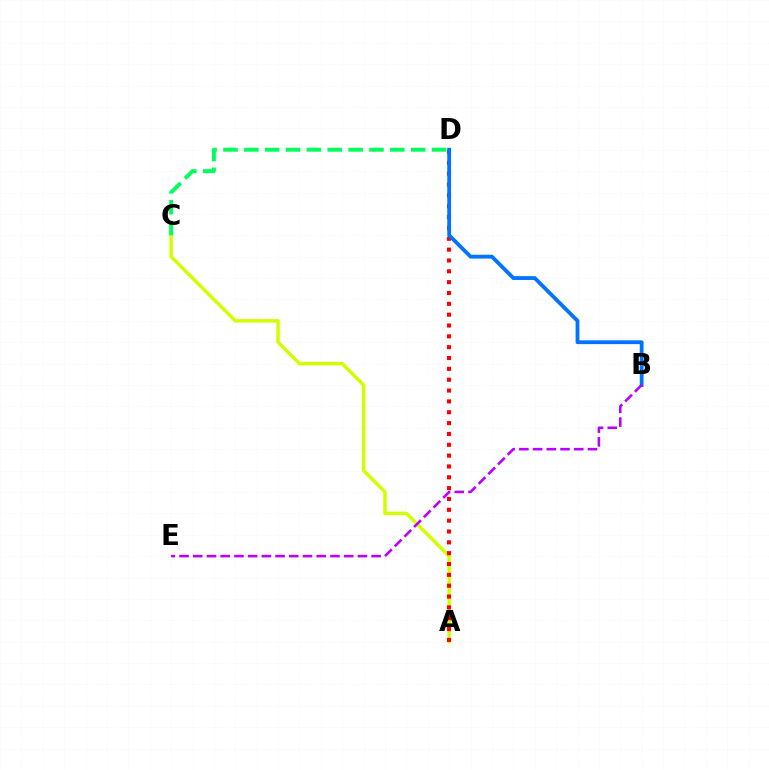{('A', 'C'): [{'color': '#d1ff00', 'line_style': 'solid', 'thickness': 2.51}], ('C', 'D'): [{'color': '#00ff5c', 'line_style': 'dashed', 'thickness': 2.83}], ('A', 'D'): [{'color': '#ff0000', 'line_style': 'dotted', 'thickness': 2.95}], ('B', 'D'): [{'color': '#0074ff', 'line_style': 'solid', 'thickness': 2.74}], ('B', 'E'): [{'color': '#b900ff', 'line_style': 'dashed', 'thickness': 1.86}]}